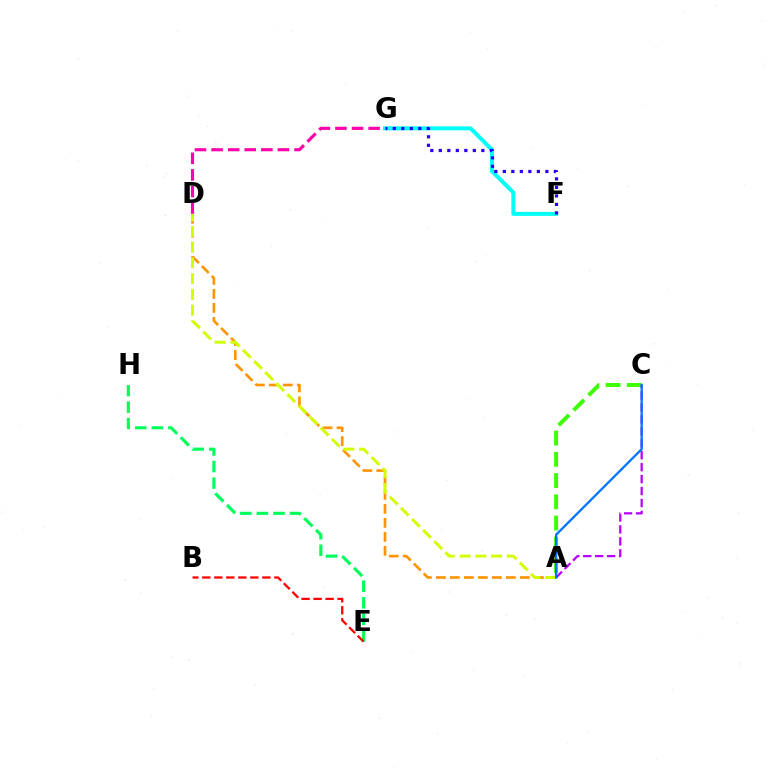{('E', 'H'): [{'color': '#00ff5c', 'line_style': 'dashed', 'thickness': 2.25}], ('A', 'D'): [{'color': '#ff9400', 'line_style': 'dashed', 'thickness': 1.9}, {'color': '#d1ff00', 'line_style': 'dashed', 'thickness': 2.14}], ('D', 'G'): [{'color': '#ff00ac', 'line_style': 'dashed', 'thickness': 2.25}], ('F', 'G'): [{'color': '#00fff6', 'line_style': 'solid', 'thickness': 2.85}, {'color': '#2500ff', 'line_style': 'dotted', 'thickness': 2.31}], ('A', 'C'): [{'color': '#3dff00', 'line_style': 'dashed', 'thickness': 2.88}, {'color': '#b900ff', 'line_style': 'dashed', 'thickness': 1.62}, {'color': '#0074ff', 'line_style': 'solid', 'thickness': 1.64}], ('B', 'E'): [{'color': '#ff0000', 'line_style': 'dashed', 'thickness': 1.63}]}